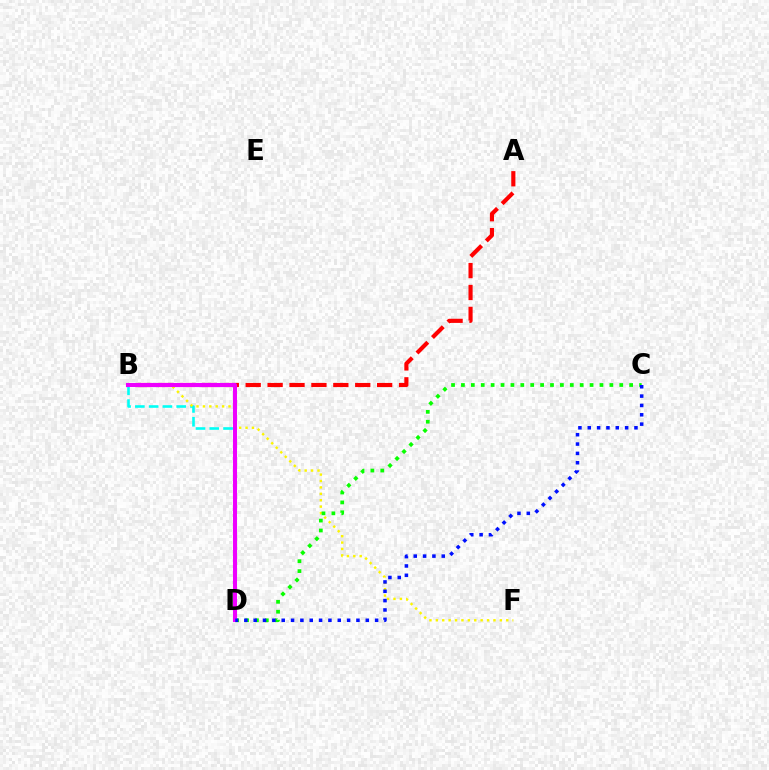{('A', 'B'): [{'color': '#ff0000', 'line_style': 'dashed', 'thickness': 2.98}], ('B', 'D'): [{'color': '#00fff6', 'line_style': 'dashed', 'thickness': 1.87}, {'color': '#ee00ff', 'line_style': 'solid', 'thickness': 2.94}], ('B', 'F'): [{'color': '#fcf500', 'line_style': 'dotted', 'thickness': 1.74}], ('C', 'D'): [{'color': '#08ff00', 'line_style': 'dotted', 'thickness': 2.69}, {'color': '#0010ff', 'line_style': 'dotted', 'thickness': 2.54}]}